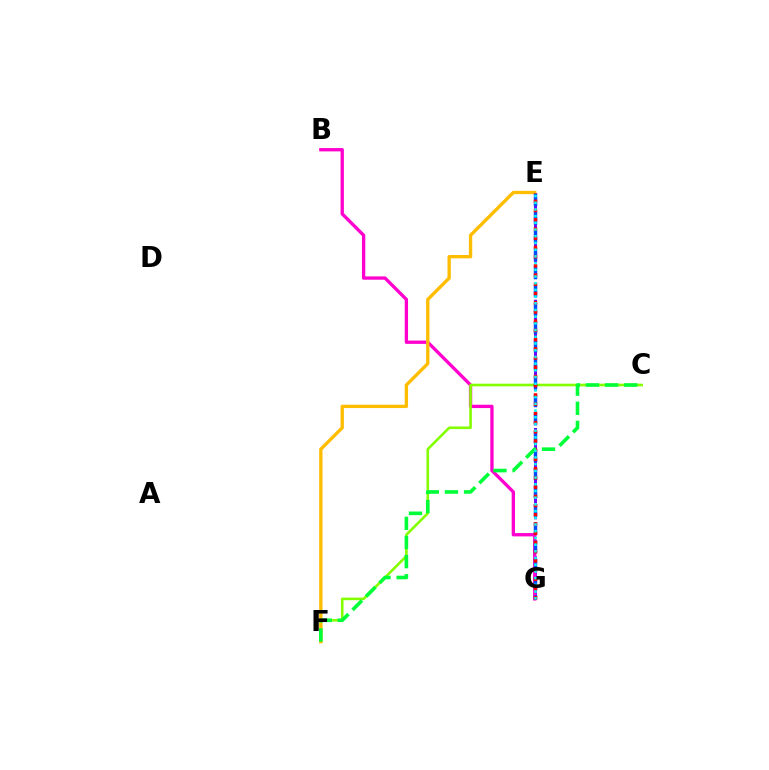{('E', 'G'): [{'color': '#7200ff', 'line_style': 'dashed', 'thickness': 2.18}, {'color': '#004bff', 'line_style': 'dashed', 'thickness': 2.48}, {'color': '#ff0000', 'line_style': 'dotted', 'thickness': 2.5}, {'color': '#00fff6', 'line_style': 'dotted', 'thickness': 1.82}], ('B', 'G'): [{'color': '#ff00cf', 'line_style': 'solid', 'thickness': 2.39}], ('C', 'F'): [{'color': '#84ff00', 'line_style': 'solid', 'thickness': 1.89}, {'color': '#00ff39', 'line_style': 'dashed', 'thickness': 2.6}], ('E', 'F'): [{'color': '#ffbd00', 'line_style': 'solid', 'thickness': 2.4}]}